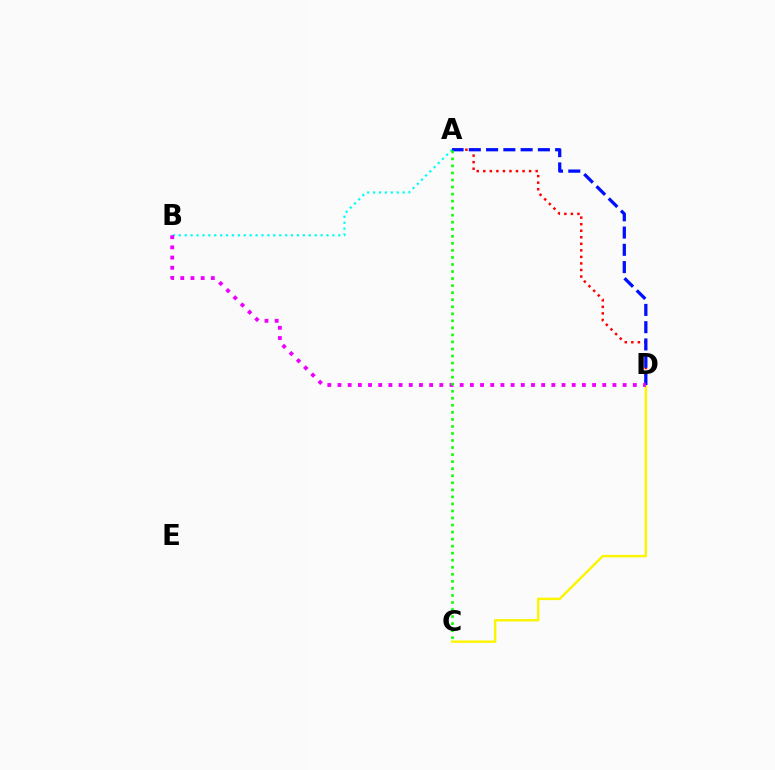{('A', 'D'): [{'color': '#ff0000', 'line_style': 'dotted', 'thickness': 1.78}, {'color': '#0010ff', 'line_style': 'dashed', 'thickness': 2.35}], ('C', 'D'): [{'color': '#fcf500', 'line_style': 'solid', 'thickness': 1.75}], ('A', 'B'): [{'color': '#00fff6', 'line_style': 'dotted', 'thickness': 1.61}], ('B', 'D'): [{'color': '#ee00ff', 'line_style': 'dotted', 'thickness': 2.77}], ('A', 'C'): [{'color': '#08ff00', 'line_style': 'dotted', 'thickness': 1.91}]}